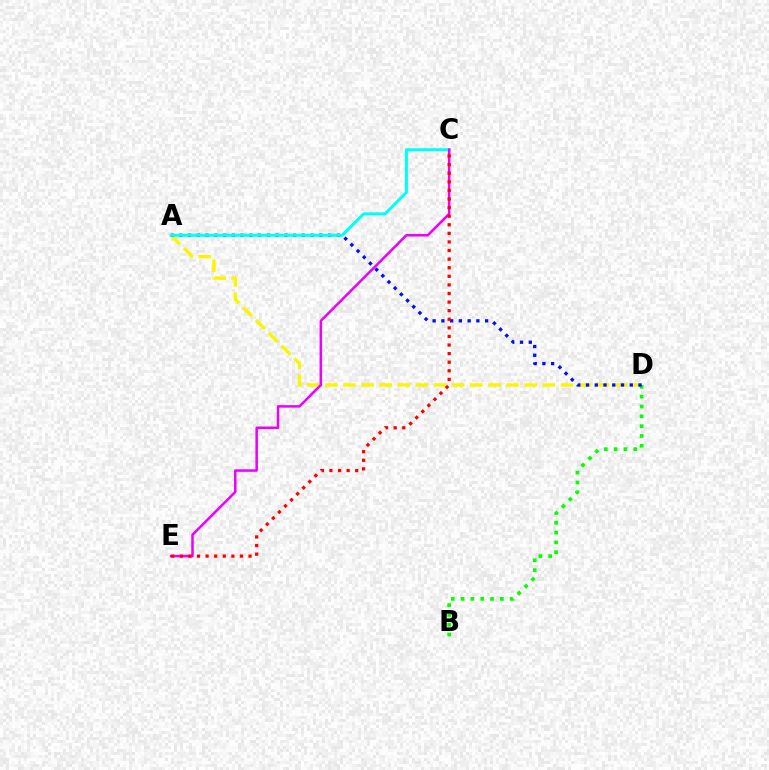{('A', 'D'): [{'color': '#fcf500', 'line_style': 'dashed', 'thickness': 2.46}, {'color': '#0010ff', 'line_style': 'dotted', 'thickness': 2.38}], ('B', 'D'): [{'color': '#08ff00', 'line_style': 'dotted', 'thickness': 2.67}], ('A', 'C'): [{'color': '#00fff6', 'line_style': 'solid', 'thickness': 2.18}], ('C', 'E'): [{'color': '#ee00ff', 'line_style': 'solid', 'thickness': 1.82}, {'color': '#ff0000', 'line_style': 'dotted', 'thickness': 2.33}]}